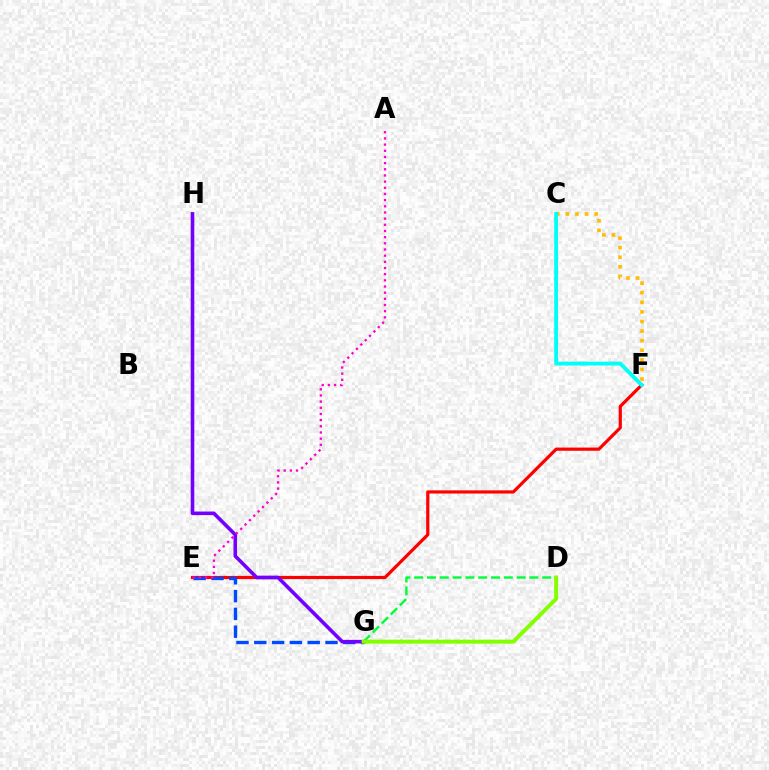{('D', 'G'): [{'color': '#00ff39', 'line_style': 'dashed', 'thickness': 1.74}, {'color': '#84ff00', 'line_style': 'solid', 'thickness': 2.85}], ('E', 'F'): [{'color': '#ff0000', 'line_style': 'solid', 'thickness': 2.29}], ('E', 'G'): [{'color': '#004bff', 'line_style': 'dashed', 'thickness': 2.42}], ('C', 'F'): [{'color': '#ffbd00', 'line_style': 'dotted', 'thickness': 2.6}, {'color': '#00fff6', 'line_style': 'solid', 'thickness': 2.76}], ('G', 'H'): [{'color': '#7200ff', 'line_style': 'solid', 'thickness': 2.59}], ('A', 'E'): [{'color': '#ff00cf', 'line_style': 'dotted', 'thickness': 1.68}]}